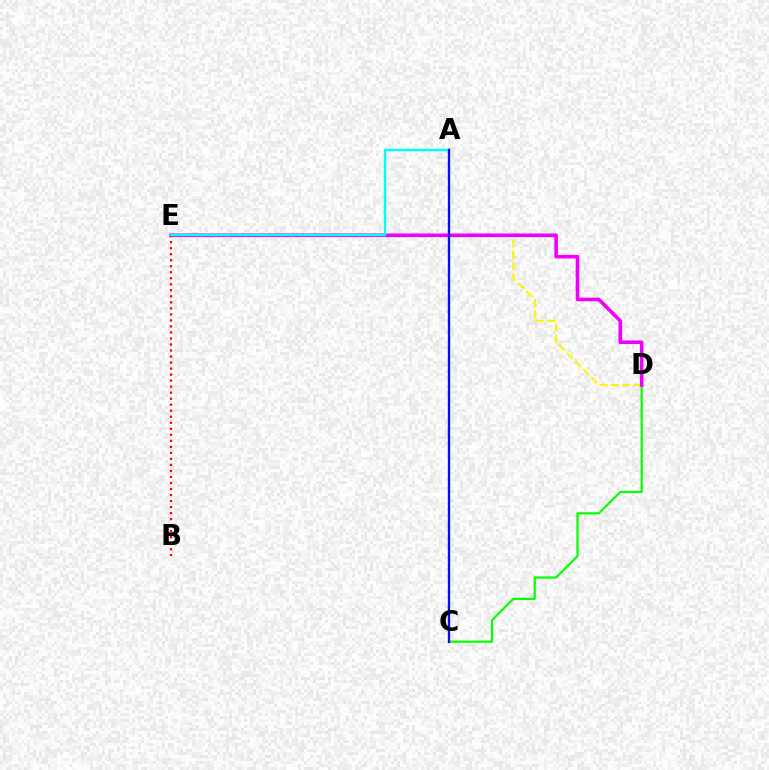{('C', 'D'): [{'color': '#08ff00', 'line_style': 'solid', 'thickness': 1.6}], ('D', 'E'): [{'color': '#fcf500', 'line_style': 'dashed', 'thickness': 1.55}, {'color': '#ee00ff', 'line_style': 'solid', 'thickness': 2.6}], ('B', 'E'): [{'color': '#ff0000', 'line_style': 'dotted', 'thickness': 1.64}], ('A', 'E'): [{'color': '#00fff6', 'line_style': 'solid', 'thickness': 1.74}], ('A', 'C'): [{'color': '#0010ff', 'line_style': 'solid', 'thickness': 1.7}]}